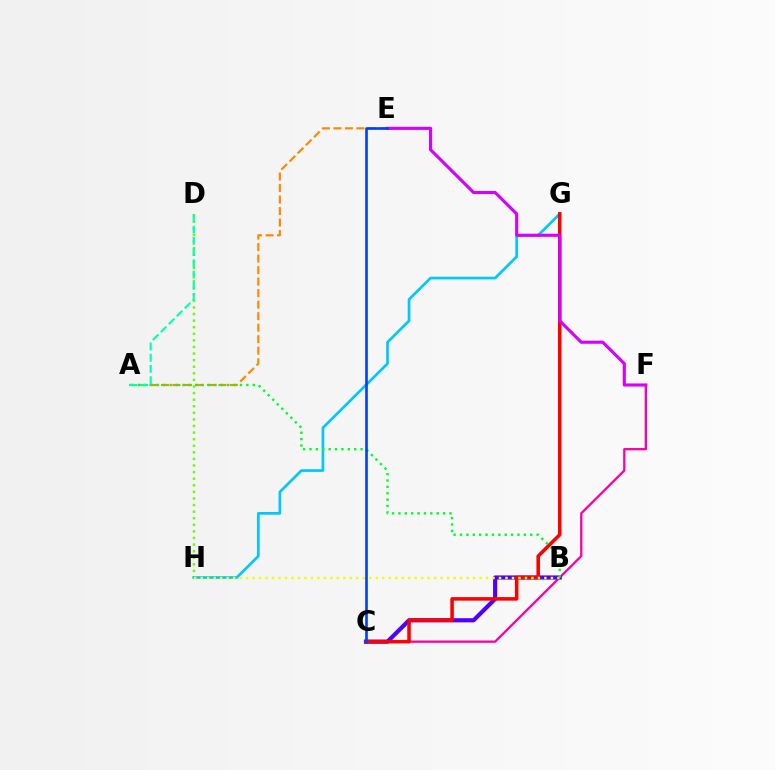{('D', 'H'): [{'color': '#66ff00', 'line_style': 'dotted', 'thickness': 1.79}], ('A', 'E'): [{'color': '#ff8800', 'line_style': 'dashed', 'thickness': 1.56}], ('G', 'H'): [{'color': '#00c7ff', 'line_style': 'solid', 'thickness': 1.93}], ('C', 'F'): [{'color': '#ff00a0', 'line_style': 'solid', 'thickness': 1.65}], ('B', 'C'): [{'color': '#4f00ff', 'line_style': 'solid', 'thickness': 3.0}], ('C', 'G'): [{'color': '#ff0000', 'line_style': 'solid', 'thickness': 2.55}], ('E', 'F'): [{'color': '#d600ff', 'line_style': 'solid', 'thickness': 2.24}], ('B', 'H'): [{'color': '#eeff00', 'line_style': 'dotted', 'thickness': 1.76}], ('A', 'B'): [{'color': '#00ff27', 'line_style': 'dotted', 'thickness': 1.73}], ('C', 'E'): [{'color': '#003fff', 'line_style': 'solid', 'thickness': 1.9}], ('A', 'D'): [{'color': '#00ffaf', 'line_style': 'dashed', 'thickness': 1.53}]}